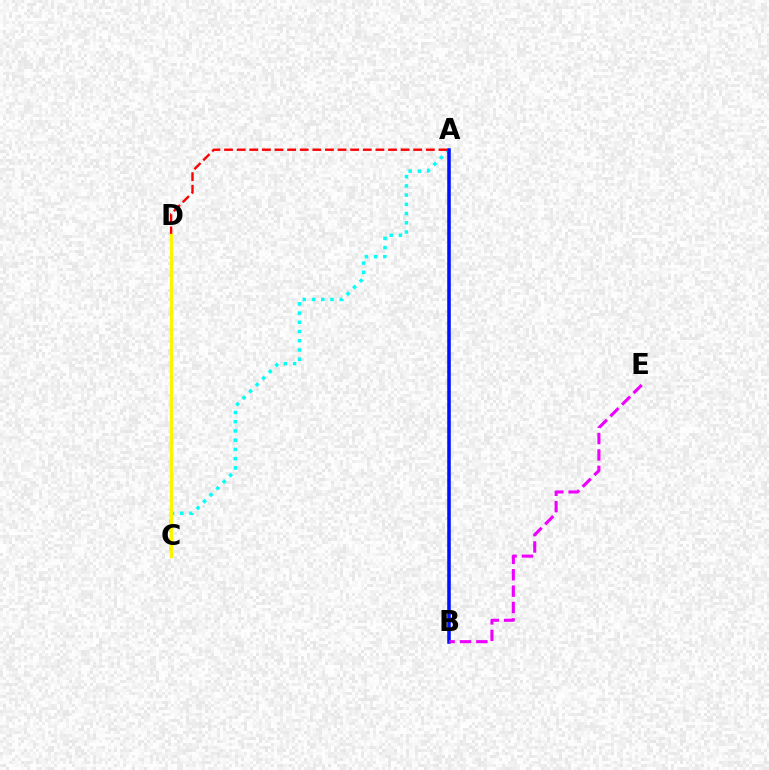{('A', 'B'): [{'color': '#08ff00', 'line_style': 'dotted', 'thickness': 1.72}, {'color': '#0010ff', 'line_style': 'solid', 'thickness': 2.55}], ('A', 'C'): [{'color': '#00fff6', 'line_style': 'dotted', 'thickness': 2.51}], ('A', 'D'): [{'color': '#ff0000', 'line_style': 'dashed', 'thickness': 1.71}], ('B', 'E'): [{'color': '#ee00ff', 'line_style': 'dashed', 'thickness': 2.23}], ('C', 'D'): [{'color': '#fcf500', 'line_style': 'solid', 'thickness': 2.38}]}